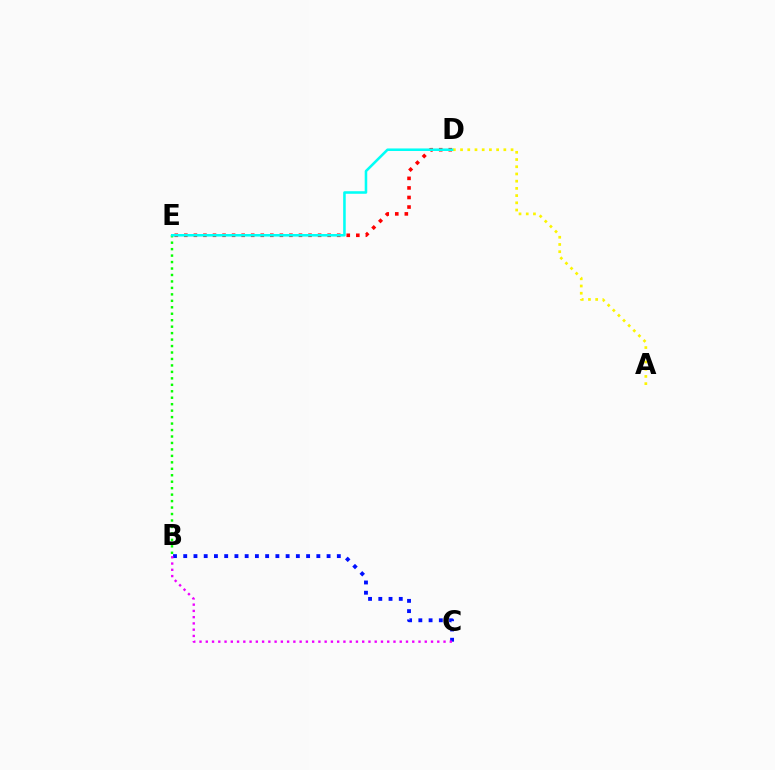{('B', 'C'): [{'color': '#0010ff', 'line_style': 'dotted', 'thickness': 2.78}, {'color': '#ee00ff', 'line_style': 'dotted', 'thickness': 1.7}], ('D', 'E'): [{'color': '#ff0000', 'line_style': 'dotted', 'thickness': 2.6}, {'color': '#00fff6', 'line_style': 'solid', 'thickness': 1.84}], ('A', 'D'): [{'color': '#fcf500', 'line_style': 'dotted', 'thickness': 1.96}], ('B', 'E'): [{'color': '#08ff00', 'line_style': 'dotted', 'thickness': 1.76}]}